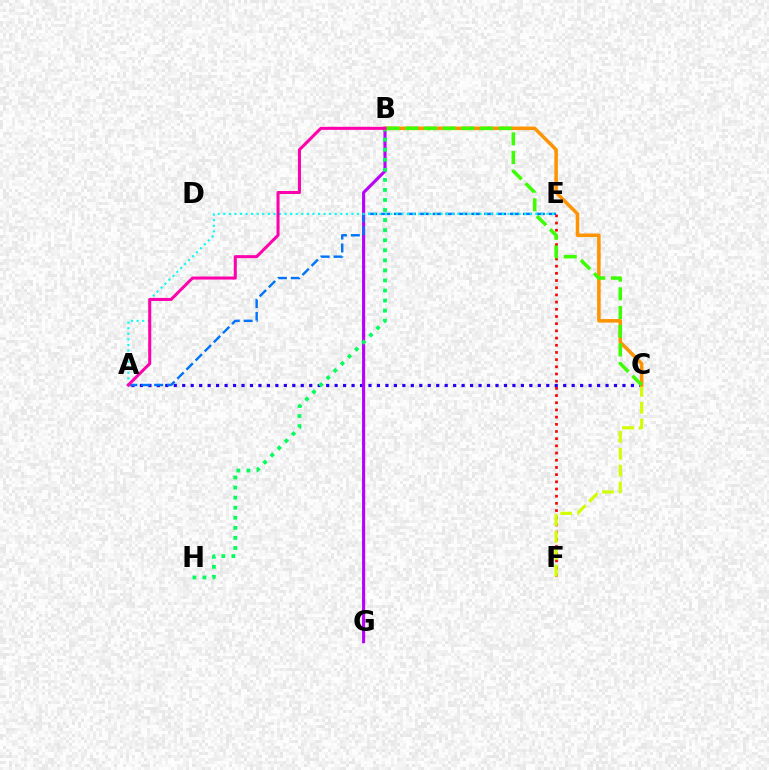{('A', 'C'): [{'color': '#2500ff', 'line_style': 'dotted', 'thickness': 2.3}], ('E', 'F'): [{'color': '#ff0000', 'line_style': 'dotted', 'thickness': 1.95}], ('B', 'G'): [{'color': '#b900ff', 'line_style': 'solid', 'thickness': 2.24}], ('A', 'E'): [{'color': '#0074ff', 'line_style': 'dashed', 'thickness': 1.75}, {'color': '#00fff6', 'line_style': 'dotted', 'thickness': 1.51}], ('B', 'H'): [{'color': '#00ff5c', 'line_style': 'dotted', 'thickness': 2.73}], ('C', 'F'): [{'color': '#d1ff00', 'line_style': 'dashed', 'thickness': 2.29}], ('B', 'C'): [{'color': '#ff9400', 'line_style': 'solid', 'thickness': 2.54}, {'color': '#3dff00', 'line_style': 'dashed', 'thickness': 2.54}], ('A', 'B'): [{'color': '#ff00ac', 'line_style': 'solid', 'thickness': 2.19}]}